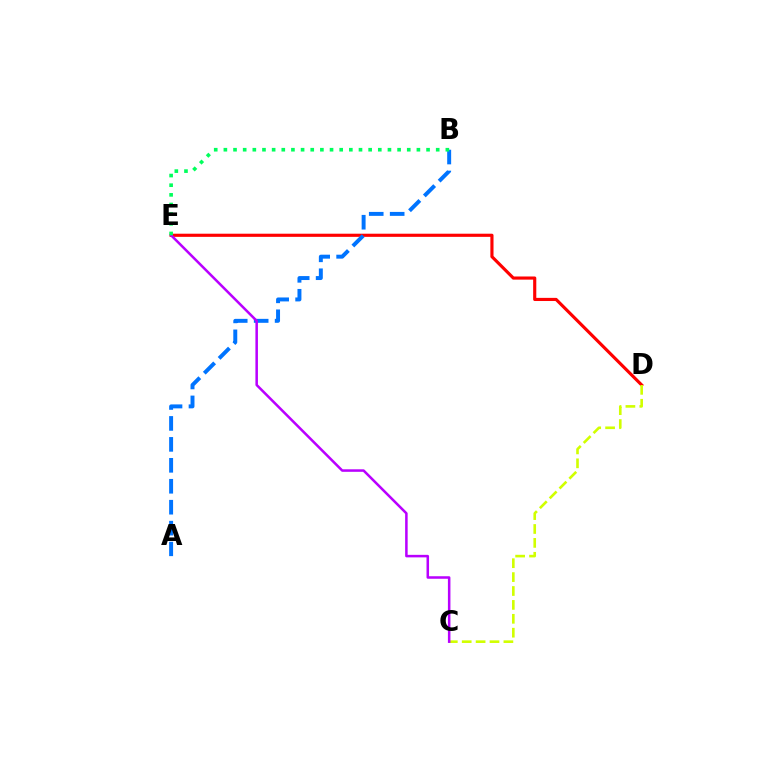{('D', 'E'): [{'color': '#ff0000', 'line_style': 'solid', 'thickness': 2.26}], ('A', 'B'): [{'color': '#0074ff', 'line_style': 'dashed', 'thickness': 2.85}], ('C', 'D'): [{'color': '#d1ff00', 'line_style': 'dashed', 'thickness': 1.89}], ('C', 'E'): [{'color': '#b900ff', 'line_style': 'solid', 'thickness': 1.82}], ('B', 'E'): [{'color': '#00ff5c', 'line_style': 'dotted', 'thickness': 2.62}]}